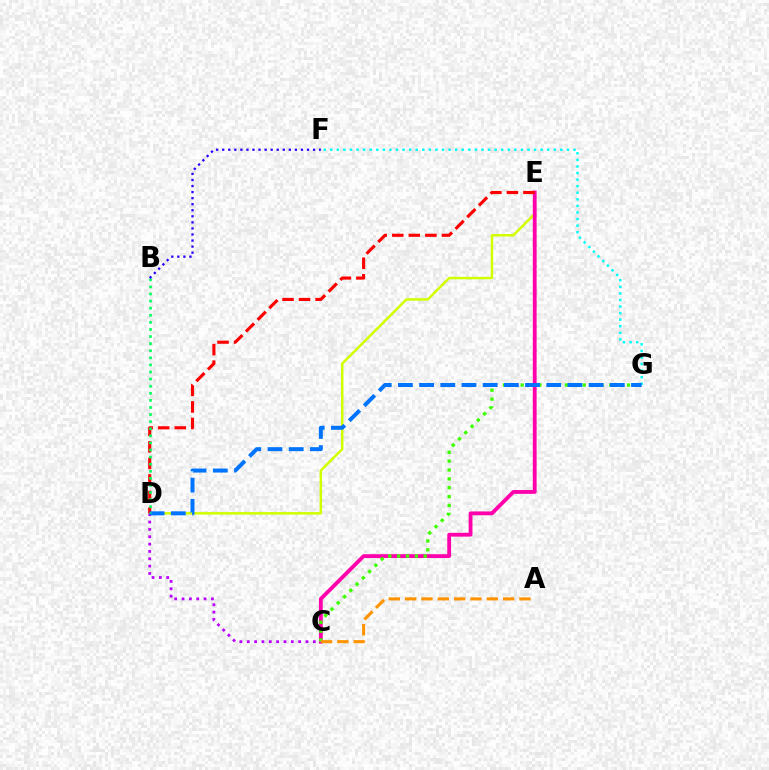{('D', 'E'): [{'color': '#d1ff00', 'line_style': 'solid', 'thickness': 1.8}, {'color': '#ff0000', 'line_style': 'dashed', 'thickness': 2.25}], ('C', 'E'): [{'color': '#ff00ac', 'line_style': 'solid', 'thickness': 2.75}], ('F', 'G'): [{'color': '#00fff6', 'line_style': 'dotted', 'thickness': 1.79}], ('C', 'D'): [{'color': '#b900ff', 'line_style': 'dotted', 'thickness': 2.0}], ('C', 'G'): [{'color': '#3dff00', 'line_style': 'dotted', 'thickness': 2.41}], ('A', 'C'): [{'color': '#ff9400', 'line_style': 'dashed', 'thickness': 2.22}], ('D', 'G'): [{'color': '#0074ff', 'line_style': 'dashed', 'thickness': 2.88}], ('B', 'D'): [{'color': '#00ff5c', 'line_style': 'dotted', 'thickness': 1.93}], ('B', 'F'): [{'color': '#2500ff', 'line_style': 'dotted', 'thickness': 1.65}]}